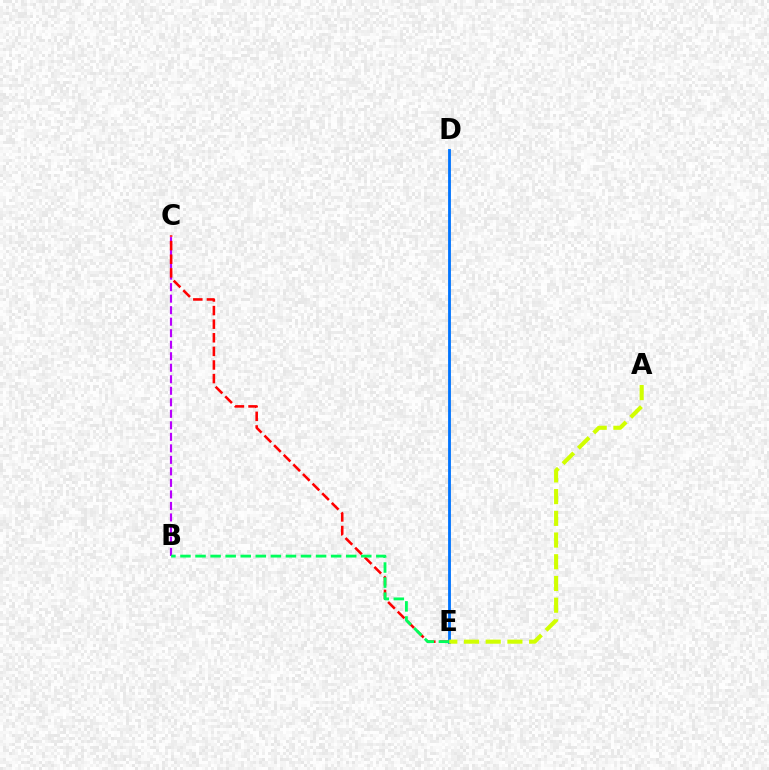{('B', 'C'): [{'color': '#b900ff', 'line_style': 'dashed', 'thickness': 1.56}], ('C', 'E'): [{'color': '#ff0000', 'line_style': 'dashed', 'thickness': 1.85}], ('D', 'E'): [{'color': '#0074ff', 'line_style': 'solid', 'thickness': 2.04}], ('B', 'E'): [{'color': '#00ff5c', 'line_style': 'dashed', 'thickness': 2.05}], ('A', 'E'): [{'color': '#d1ff00', 'line_style': 'dashed', 'thickness': 2.95}]}